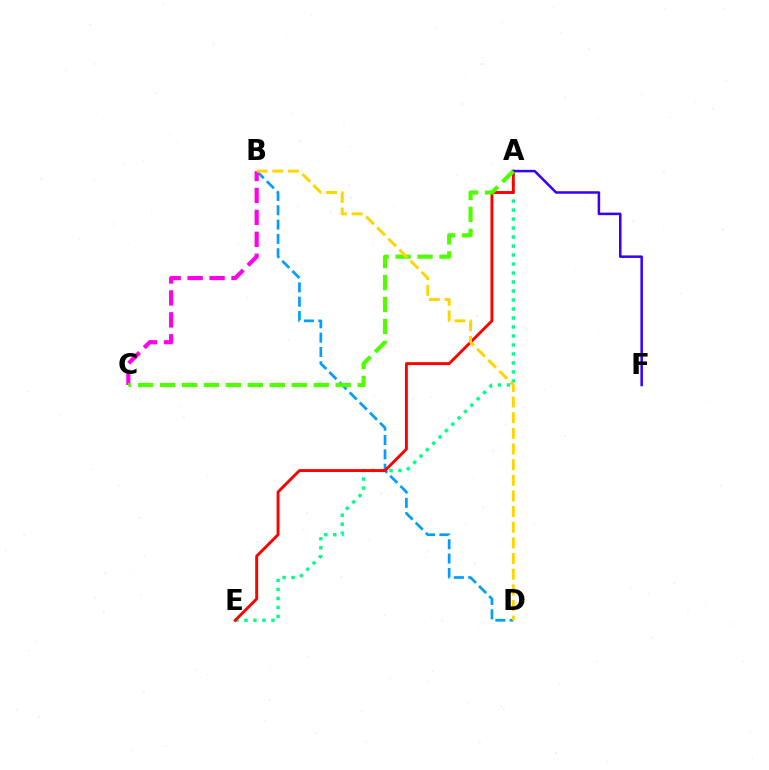{('A', 'E'): [{'color': '#00ff86', 'line_style': 'dotted', 'thickness': 2.44}, {'color': '#ff0000', 'line_style': 'solid', 'thickness': 2.09}], ('B', 'D'): [{'color': '#009eff', 'line_style': 'dashed', 'thickness': 1.95}, {'color': '#ffd500', 'line_style': 'dashed', 'thickness': 2.13}], ('A', 'F'): [{'color': '#3700ff', 'line_style': 'solid', 'thickness': 1.82}], ('B', 'C'): [{'color': '#ff00ed', 'line_style': 'dashed', 'thickness': 2.98}], ('A', 'C'): [{'color': '#4fff00', 'line_style': 'dashed', 'thickness': 2.98}]}